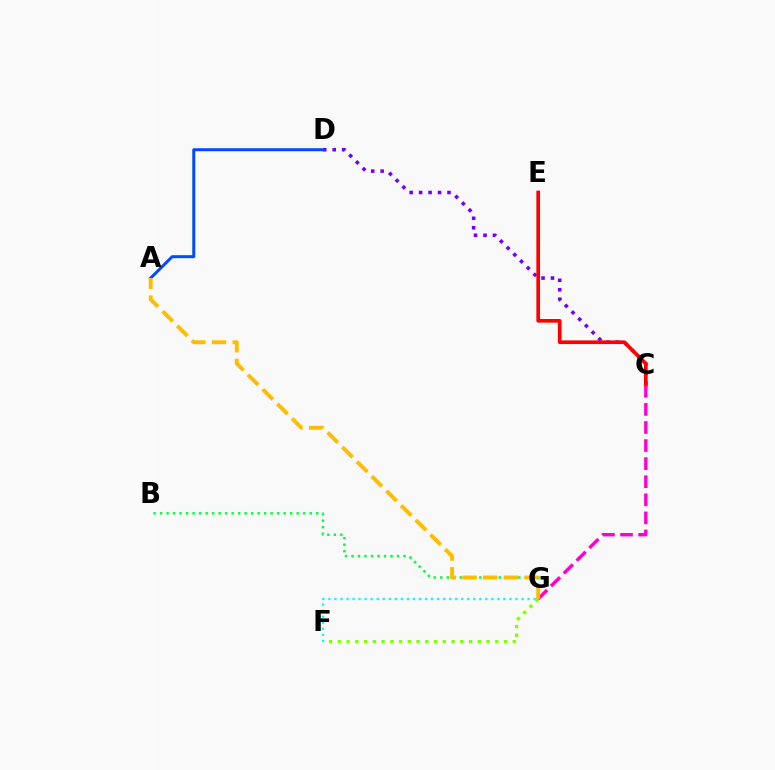{('B', 'G'): [{'color': '#00ff39', 'line_style': 'dotted', 'thickness': 1.77}], ('F', 'G'): [{'color': '#84ff00', 'line_style': 'dotted', 'thickness': 2.38}, {'color': '#00fff6', 'line_style': 'dotted', 'thickness': 1.64}], ('C', 'D'): [{'color': '#7200ff', 'line_style': 'dotted', 'thickness': 2.57}], ('C', 'E'): [{'color': '#ff0000', 'line_style': 'solid', 'thickness': 2.64}], ('C', 'G'): [{'color': '#ff00cf', 'line_style': 'dashed', 'thickness': 2.46}], ('A', 'D'): [{'color': '#004bff', 'line_style': 'solid', 'thickness': 2.15}], ('A', 'G'): [{'color': '#ffbd00', 'line_style': 'dashed', 'thickness': 2.81}]}